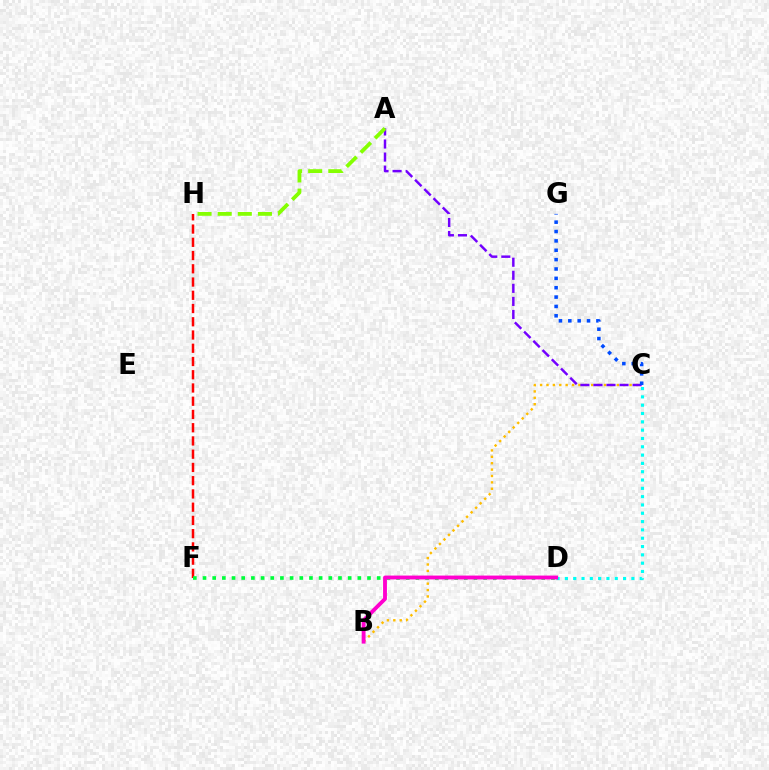{('C', 'D'): [{'color': '#00fff6', 'line_style': 'dotted', 'thickness': 2.26}], ('F', 'H'): [{'color': '#ff0000', 'line_style': 'dashed', 'thickness': 1.8}], ('D', 'F'): [{'color': '#00ff39', 'line_style': 'dotted', 'thickness': 2.63}], ('B', 'C'): [{'color': '#ffbd00', 'line_style': 'dotted', 'thickness': 1.74}], ('A', 'C'): [{'color': '#7200ff', 'line_style': 'dashed', 'thickness': 1.77}], ('C', 'G'): [{'color': '#004bff', 'line_style': 'dotted', 'thickness': 2.54}], ('A', 'H'): [{'color': '#84ff00', 'line_style': 'dashed', 'thickness': 2.73}], ('B', 'D'): [{'color': '#ff00cf', 'line_style': 'solid', 'thickness': 2.78}]}